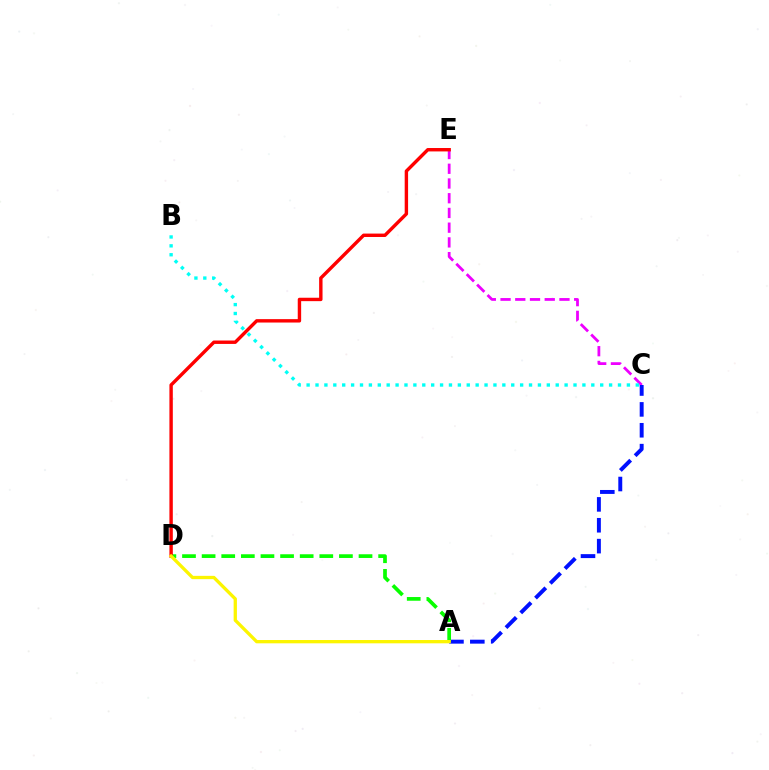{('C', 'E'): [{'color': '#ee00ff', 'line_style': 'dashed', 'thickness': 2.0}], ('A', 'C'): [{'color': '#0010ff', 'line_style': 'dashed', 'thickness': 2.84}], ('B', 'C'): [{'color': '#00fff6', 'line_style': 'dotted', 'thickness': 2.42}], ('A', 'D'): [{'color': '#08ff00', 'line_style': 'dashed', 'thickness': 2.66}, {'color': '#fcf500', 'line_style': 'solid', 'thickness': 2.37}], ('D', 'E'): [{'color': '#ff0000', 'line_style': 'solid', 'thickness': 2.45}]}